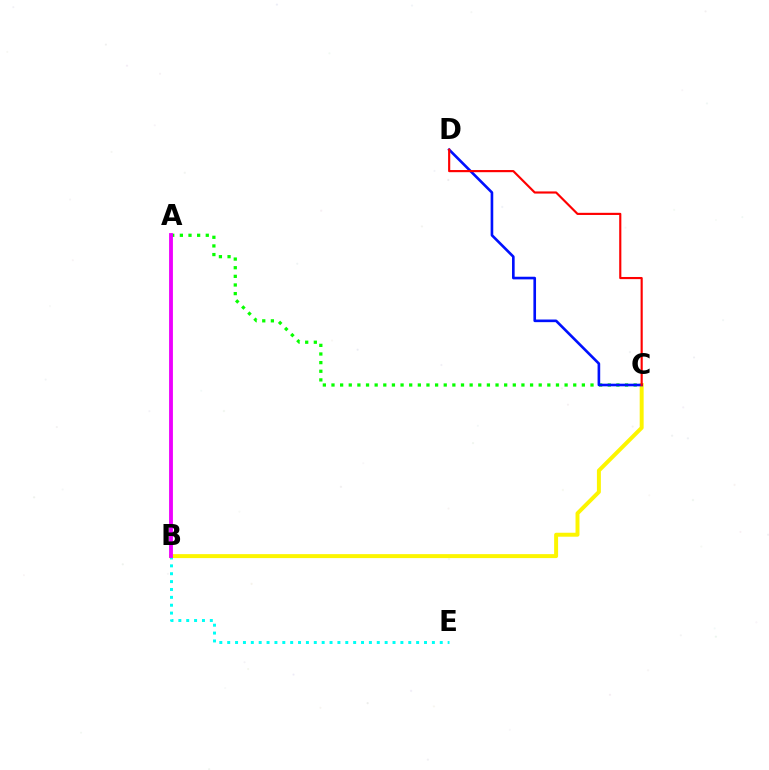{('B', 'C'): [{'color': '#fcf500', 'line_style': 'solid', 'thickness': 2.85}], ('B', 'E'): [{'color': '#00fff6', 'line_style': 'dotted', 'thickness': 2.14}], ('A', 'C'): [{'color': '#08ff00', 'line_style': 'dotted', 'thickness': 2.35}], ('C', 'D'): [{'color': '#0010ff', 'line_style': 'solid', 'thickness': 1.9}, {'color': '#ff0000', 'line_style': 'solid', 'thickness': 1.55}], ('A', 'B'): [{'color': '#ee00ff', 'line_style': 'solid', 'thickness': 2.76}]}